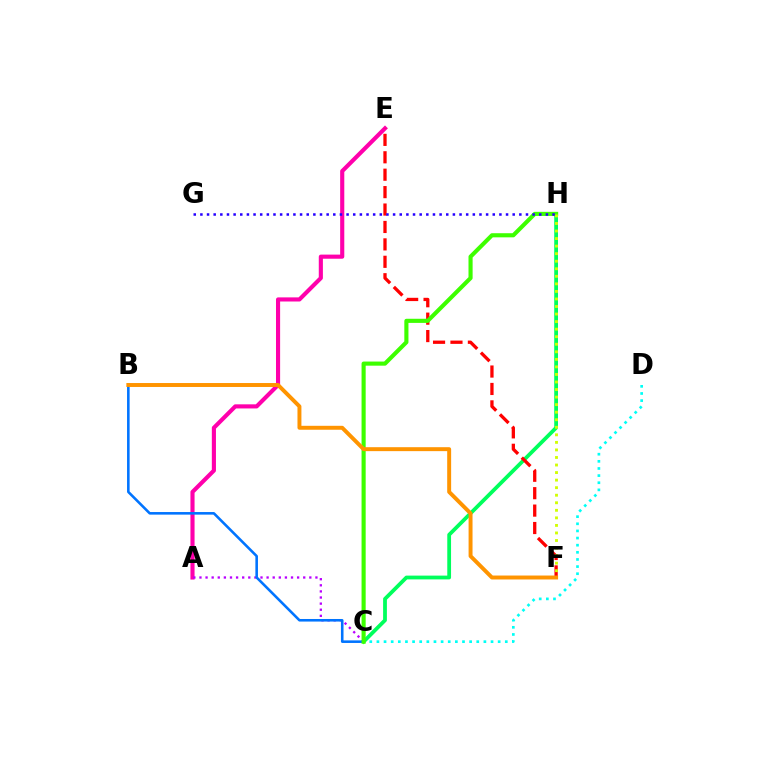{('C', 'H'): [{'color': '#00ff5c', 'line_style': 'solid', 'thickness': 2.72}, {'color': '#3dff00', 'line_style': 'solid', 'thickness': 2.97}], ('A', 'E'): [{'color': '#ff00ac', 'line_style': 'solid', 'thickness': 2.97}], ('A', 'C'): [{'color': '#b900ff', 'line_style': 'dotted', 'thickness': 1.66}], ('B', 'C'): [{'color': '#0074ff', 'line_style': 'solid', 'thickness': 1.86}], ('C', 'D'): [{'color': '#00fff6', 'line_style': 'dotted', 'thickness': 1.94}], ('E', 'F'): [{'color': '#ff0000', 'line_style': 'dashed', 'thickness': 2.37}], ('G', 'H'): [{'color': '#2500ff', 'line_style': 'dotted', 'thickness': 1.81}], ('F', 'H'): [{'color': '#d1ff00', 'line_style': 'dotted', 'thickness': 2.05}], ('B', 'F'): [{'color': '#ff9400', 'line_style': 'solid', 'thickness': 2.84}]}